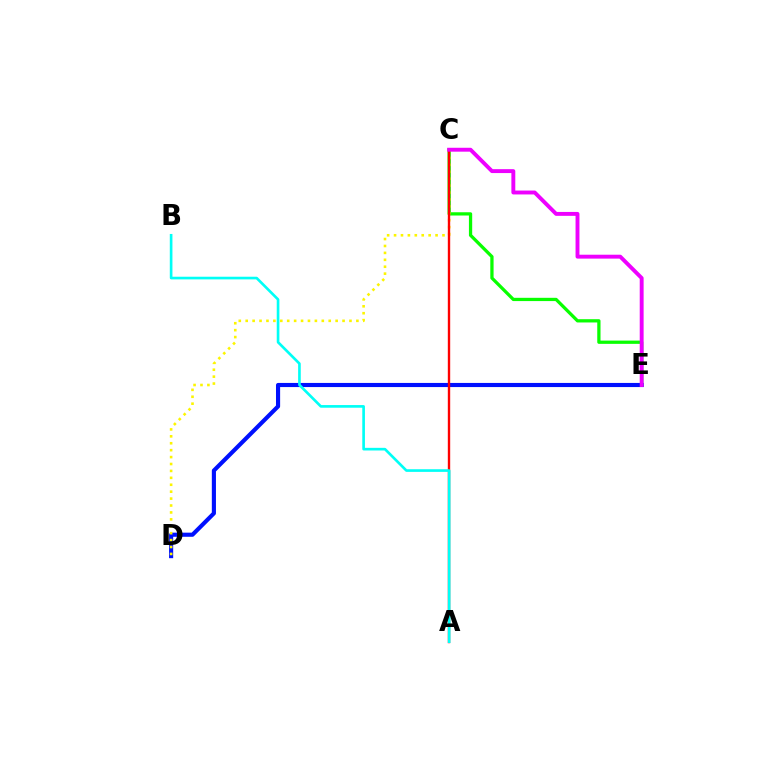{('C', 'E'): [{'color': '#08ff00', 'line_style': 'solid', 'thickness': 2.35}, {'color': '#ee00ff', 'line_style': 'solid', 'thickness': 2.81}], ('D', 'E'): [{'color': '#0010ff', 'line_style': 'solid', 'thickness': 2.97}], ('C', 'D'): [{'color': '#fcf500', 'line_style': 'dotted', 'thickness': 1.88}], ('A', 'C'): [{'color': '#ff0000', 'line_style': 'solid', 'thickness': 1.72}], ('A', 'B'): [{'color': '#00fff6', 'line_style': 'solid', 'thickness': 1.91}]}